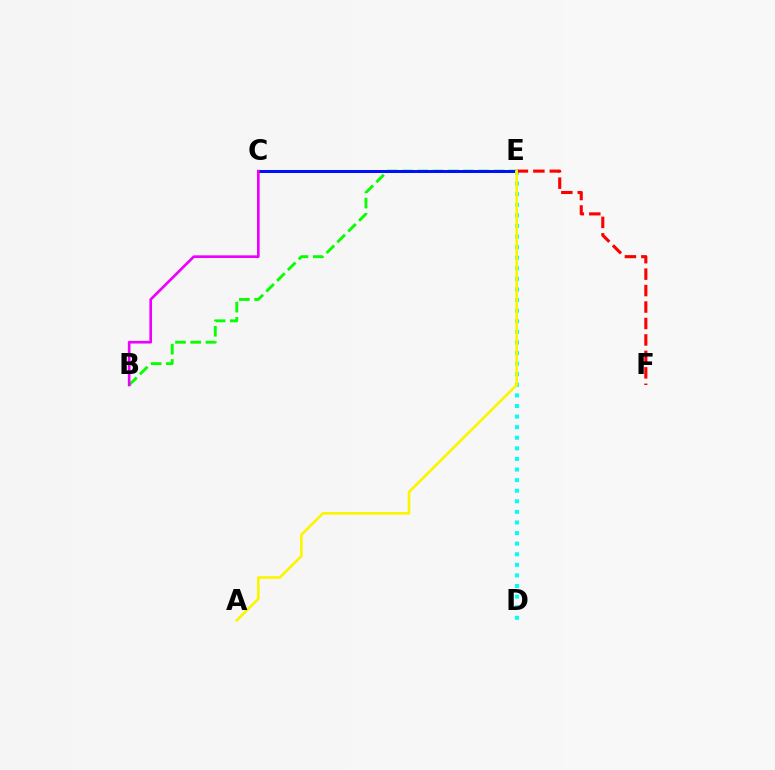{('B', 'E'): [{'color': '#08ff00', 'line_style': 'dashed', 'thickness': 2.07}], ('C', 'E'): [{'color': '#0010ff', 'line_style': 'solid', 'thickness': 2.15}], ('D', 'E'): [{'color': '#00fff6', 'line_style': 'dotted', 'thickness': 2.88}], ('B', 'C'): [{'color': '#ee00ff', 'line_style': 'solid', 'thickness': 1.92}], ('E', 'F'): [{'color': '#ff0000', 'line_style': 'dashed', 'thickness': 2.24}], ('A', 'E'): [{'color': '#fcf500', 'line_style': 'solid', 'thickness': 1.9}]}